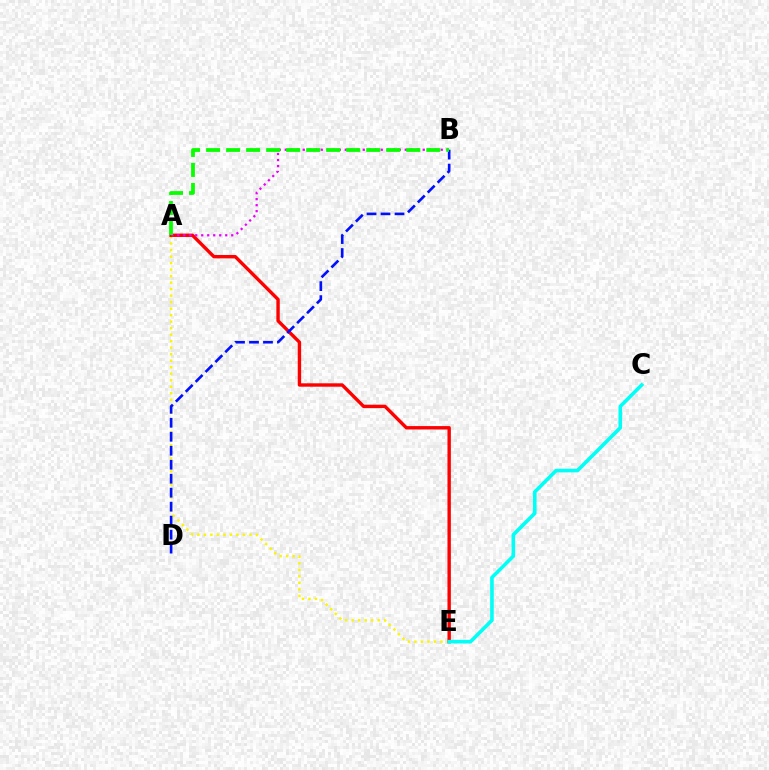{('A', 'E'): [{'color': '#fcf500', 'line_style': 'dotted', 'thickness': 1.77}, {'color': '#ff0000', 'line_style': 'solid', 'thickness': 2.44}], ('B', 'D'): [{'color': '#0010ff', 'line_style': 'dashed', 'thickness': 1.9}], ('A', 'B'): [{'color': '#ee00ff', 'line_style': 'dotted', 'thickness': 1.63}, {'color': '#08ff00', 'line_style': 'dashed', 'thickness': 2.72}], ('C', 'E'): [{'color': '#00fff6', 'line_style': 'solid', 'thickness': 2.59}]}